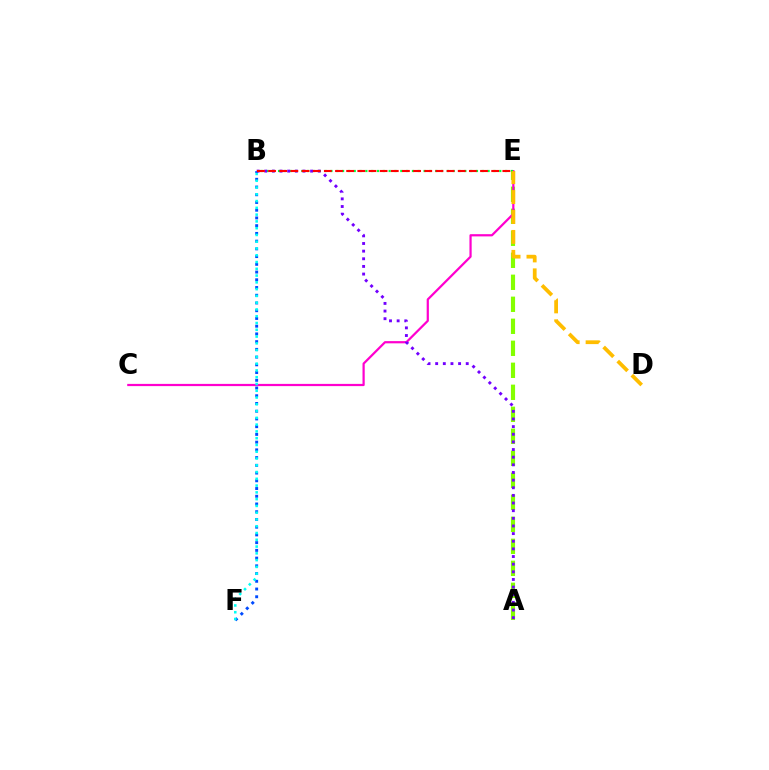{('A', 'E'): [{'color': '#84ff00', 'line_style': 'dashed', 'thickness': 2.99}], ('C', 'E'): [{'color': '#ff00cf', 'line_style': 'solid', 'thickness': 1.6}], ('B', 'F'): [{'color': '#004bff', 'line_style': 'dotted', 'thickness': 2.1}, {'color': '#00fff6', 'line_style': 'dotted', 'thickness': 1.84}], ('B', 'E'): [{'color': '#00ff39', 'line_style': 'dotted', 'thickness': 1.58}, {'color': '#ff0000', 'line_style': 'dashed', 'thickness': 1.52}], ('D', 'E'): [{'color': '#ffbd00', 'line_style': 'dashed', 'thickness': 2.71}], ('A', 'B'): [{'color': '#7200ff', 'line_style': 'dotted', 'thickness': 2.08}]}